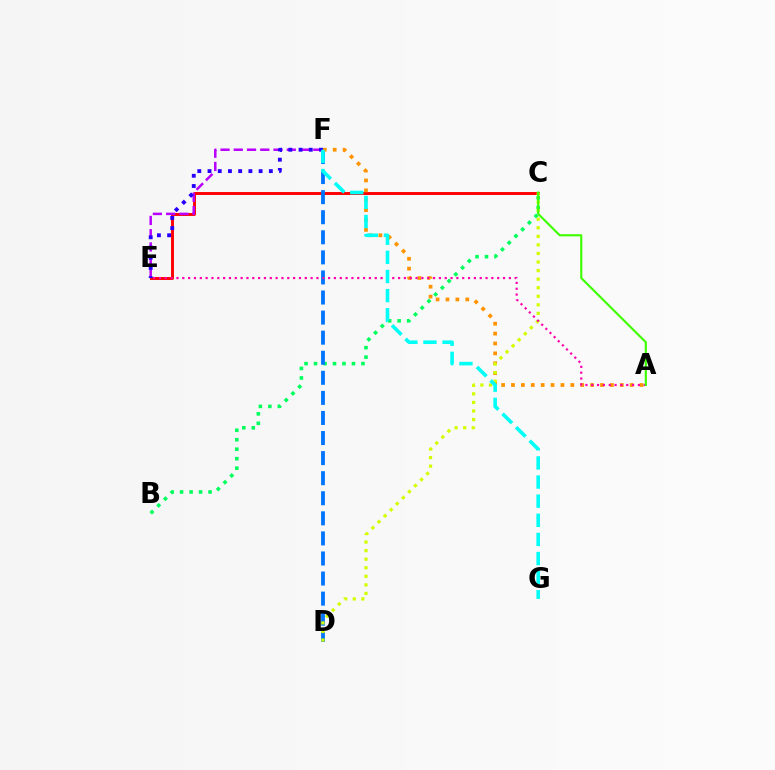{('B', 'C'): [{'color': '#00ff5c', 'line_style': 'dotted', 'thickness': 2.58}], ('C', 'E'): [{'color': '#ff0000', 'line_style': 'solid', 'thickness': 2.1}], ('E', 'F'): [{'color': '#b900ff', 'line_style': 'dashed', 'thickness': 1.8}, {'color': '#2500ff', 'line_style': 'dotted', 'thickness': 2.78}], ('D', 'F'): [{'color': '#0074ff', 'line_style': 'dashed', 'thickness': 2.73}], ('A', 'F'): [{'color': '#ff9400', 'line_style': 'dotted', 'thickness': 2.69}], ('C', 'D'): [{'color': '#d1ff00', 'line_style': 'dotted', 'thickness': 2.33}], ('A', 'E'): [{'color': '#ff00ac', 'line_style': 'dotted', 'thickness': 1.58}], ('A', 'C'): [{'color': '#3dff00', 'line_style': 'solid', 'thickness': 1.54}], ('F', 'G'): [{'color': '#00fff6', 'line_style': 'dashed', 'thickness': 2.6}]}